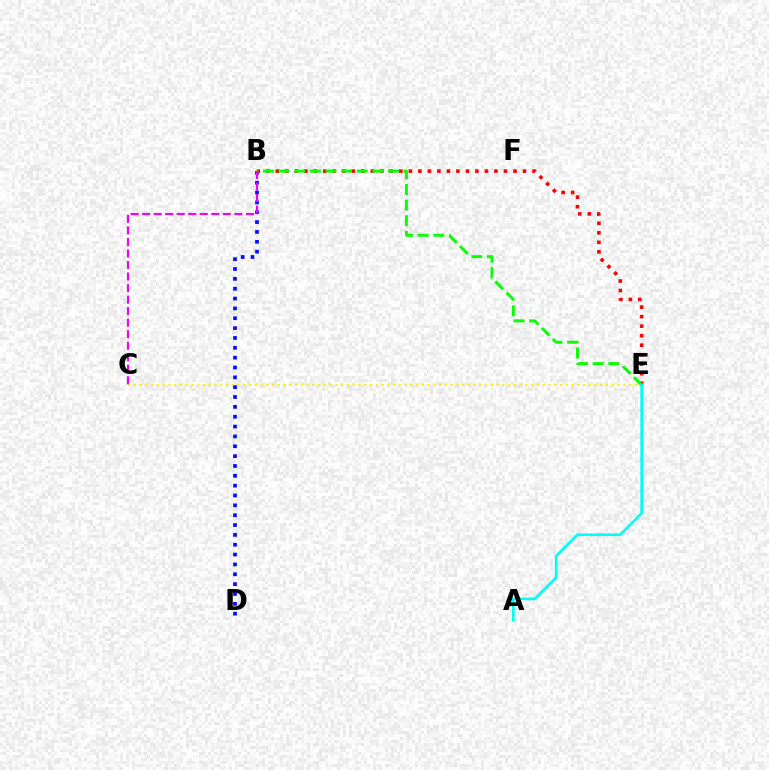{('C', 'E'): [{'color': '#fcf500', 'line_style': 'dotted', 'thickness': 1.56}], ('B', 'D'): [{'color': '#0010ff', 'line_style': 'dotted', 'thickness': 2.68}], ('B', 'E'): [{'color': '#ff0000', 'line_style': 'dotted', 'thickness': 2.58}, {'color': '#08ff00', 'line_style': 'dashed', 'thickness': 2.12}], ('A', 'E'): [{'color': '#00fff6', 'line_style': 'solid', 'thickness': 1.92}], ('B', 'C'): [{'color': '#ee00ff', 'line_style': 'dashed', 'thickness': 1.57}]}